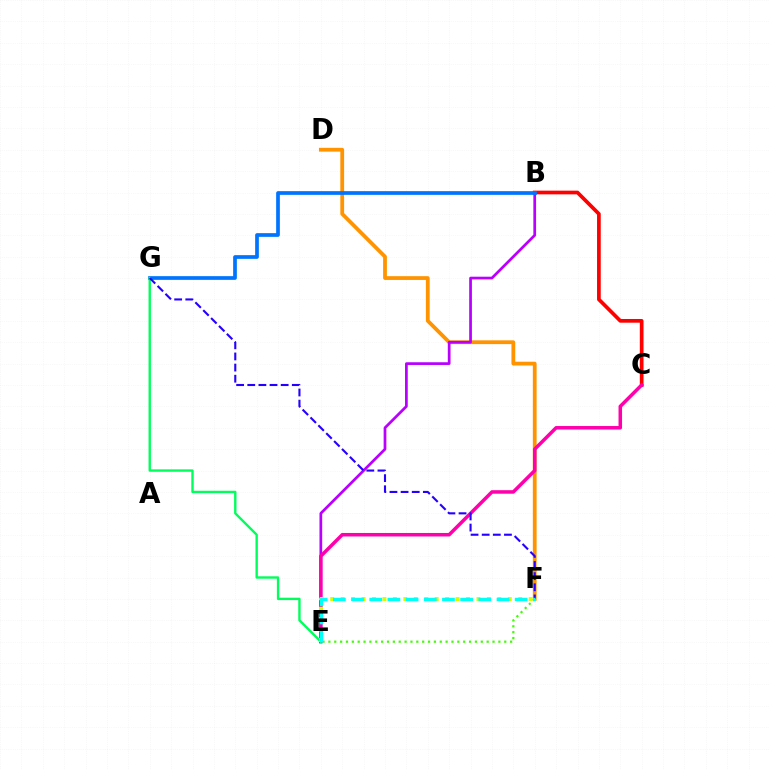{('D', 'F'): [{'color': '#ff9400', 'line_style': 'solid', 'thickness': 2.72}], ('B', 'C'): [{'color': '#ff0000', 'line_style': 'solid', 'thickness': 2.66}], ('B', 'E'): [{'color': '#b900ff', 'line_style': 'solid', 'thickness': 1.96}], ('C', 'E'): [{'color': '#ff00ac', 'line_style': 'solid', 'thickness': 2.53}], ('B', 'G'): [{'color': '#0074ff', 'line_style': 'solid', 'thickness': 2.67}], ('E', 'G'): [{'color': '#00ff5c', 'line_style': 'solid', 'thickness': 1.72}], ('E', 'F'): [{'color': '#d1ff00', 'line_style': 'dotted', 'thickness': 2.84}, {'color': '#3dff00', 'line_style': 'dotted', 'thickness': 1.59}, {'color': '#00fff6', 'line_style': 'dashed', 'thickness': 2.47}], ('F', 'G'): [{'color': '#2500ff', 'line_style': 'dashed', 'thickness': 1.51}]}